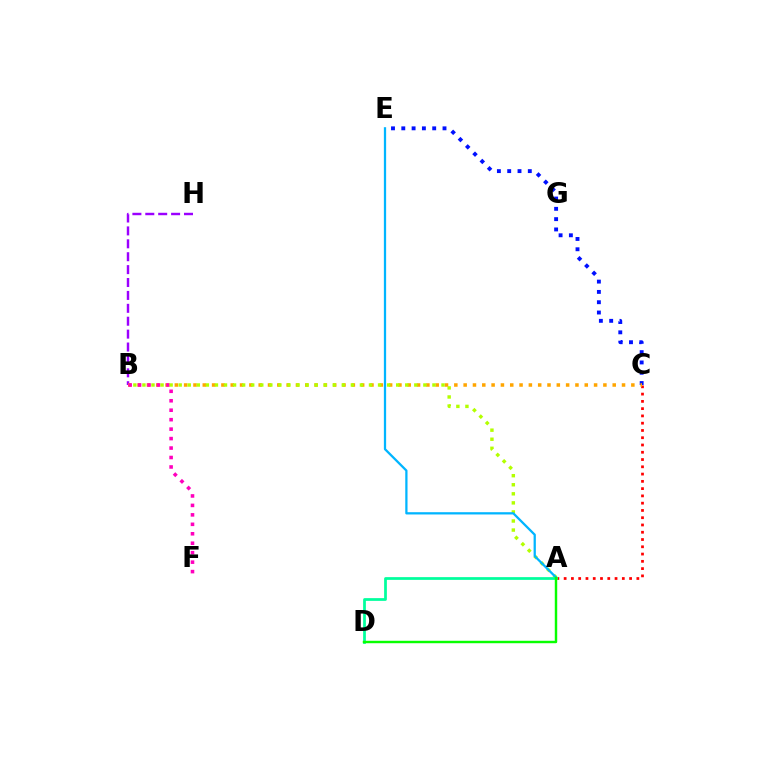{('B', 'H'): [{'color': '#9b00ff', 'line_style': 'dashed', 'thickness': 1.75}], ('C', 'E'): [{'color': '#0010ff', 'line_style': 'dotted', 'thickness': 2.8}], ('A', 'C'): [{'color': '#ff0000', 'line_style': 'dotted', 'thickness': 1.98}], ('B', 'C'): [{'color': '#ffa500', 'line_style': 'dotted', 'thickness': 2.53}], ('B', 'F'): [{'color': '#ff00bd', 'line_style': 'dotted', 'thickness': 2.57}], ('A', 'B'): [{'color': '#b3ff00', 'line_style': 'dotted', 'thickness': 2.46}], ('A', 'E'): [{'color': '#00b5ff', 'line_style': 'solid', 'thickness': 1.63}], ('A', 'D'): [{'color': '#00ff9d', 'line_style': 'solid', 'thickness': 1.98}, {'color': '#08ff00', 'line_style': 'solid', 'thickness': 1.75}]}